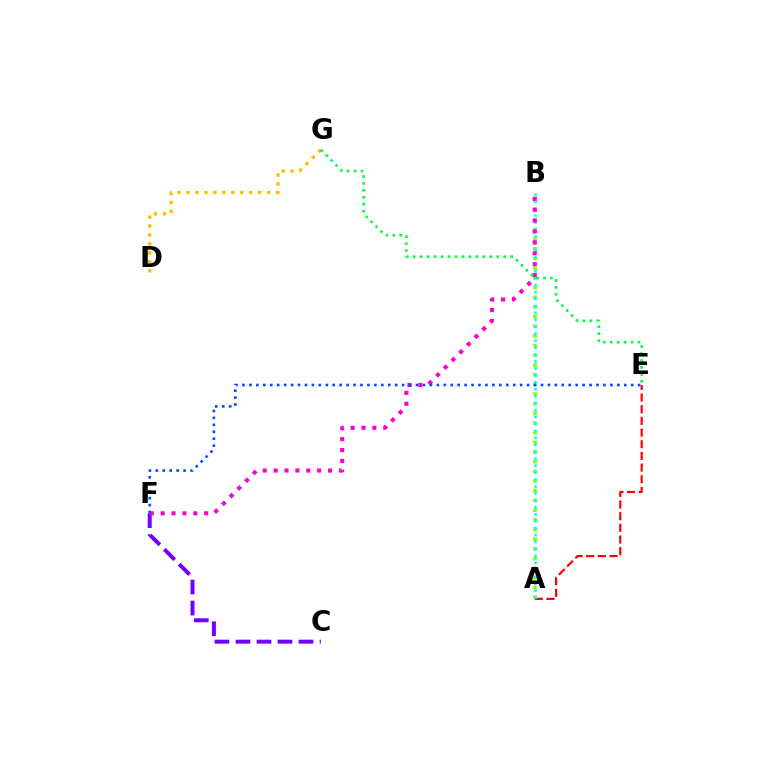{('A', 'E'): [{'color': '#ff0000', 'line_style': 'dashed', 'thickness': 1.59}], ('A', 'B'): [{'color': '#84ff00', 'line_style': 'dotted', 'thickness': 2.63}, {'color': '#00fff6', 'line_style': 'dotted', 'thickness': 1.89}], ('C', 'F'): [{'color': '#7200ff', 'line_style': 'dashed', 'thickness': 2.86}], ('B', 'F'): [{'color': '#ff00cf', 'line_style': 'dotted', 'thickness': 2.96}], ('E', 'F'): [{'color': '#004bff', 'line_style': 'dotted', 'thickness': 1.89}], ('D', 'G'): [{'color': '#ffbd00', 'line_style': 'dotted', 'thickness': 2.44}], ('E', 'G'): [{'color': '#00ff39', 'line_style': 'dotted', 'thickness': 1.89}]}